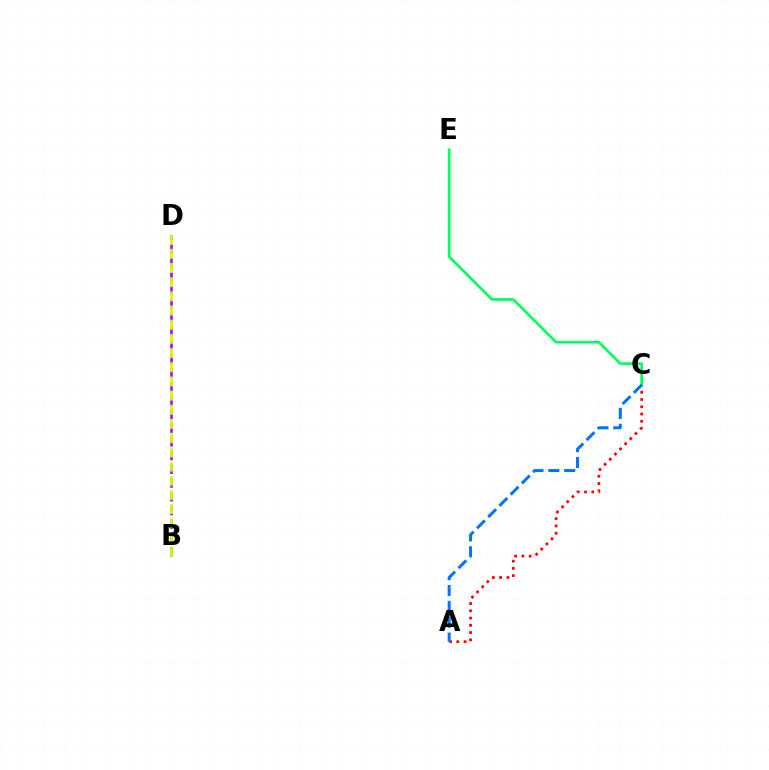{('B', 'D'): [{'color': '#b900ff', 'line_style': 'dashed', 'thickness': 1.87}, {'color': '#d1ff00', 'line_style': 'dashed', 'thickness': 1.93}], ('A', 'C'): [{'color': '#ff0000', 'line_style': 'dotted', 'thickness': 1.97}, {'color': '#0074ff', 'line_style': 'dashed', 'thickness': 2.16}], ('C', 'E'): [{'color': '#00ff5c', 'line_style': 'solid', 'thickness': 1.93}]}